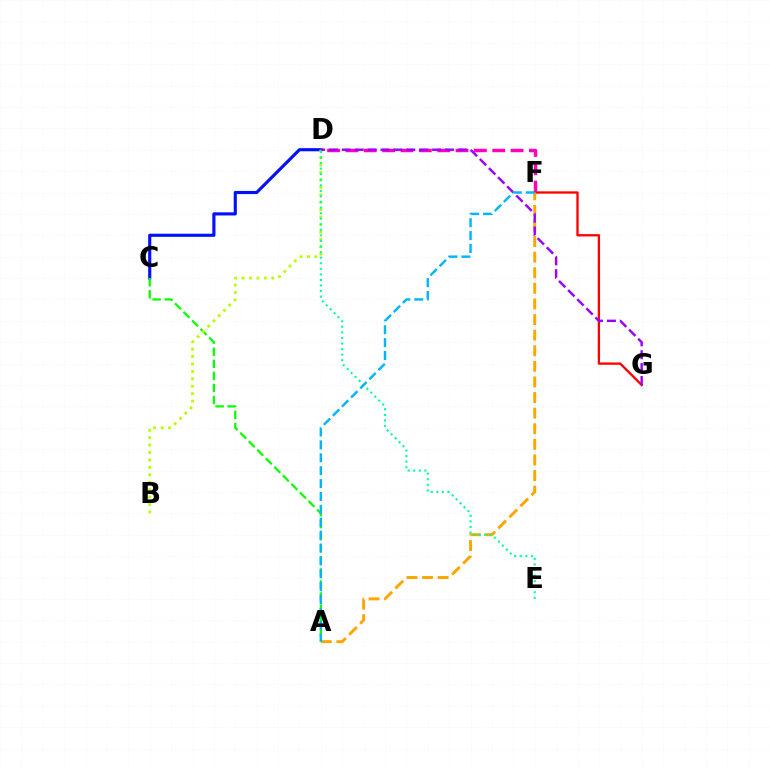{('D', 'F'): [{'color': '#ff00bd', 'line_style': 'dashed', 'thickness': 2.49}], ('F', 'G'): [{'color': '#ff0000', 'line_style': 'solid', 'thickness': 1.67}], ('C', 'D'): [{'color': '#0010ff', 'line_style': 'solid', 'thickness': 2.26}], ('A', 'F'): [{'color': '#ffa500', 'line_style': 'dashed', 'thickness': 2.12}, {'color': '#00b5ff', 'line_style': 'dashed', 'thickness': 1.75}], ('A', 'C'): [{'color': '#08ff00', 'line_style': 'dashed', 'thickness': 1.64}], ('B', 'D'): [{'color': '#b3ff00', 'line_style': 'dotted', 'thickness': 2.02}], ('D', 'G'): [{'color': '#9b00ff', 'line_style': 'dashed', 'thickness': 1.75}], ('D', 'E'): [{'color': '#00ff9d', 'line_style': 'dotted', 'thickness': 1.51}]}